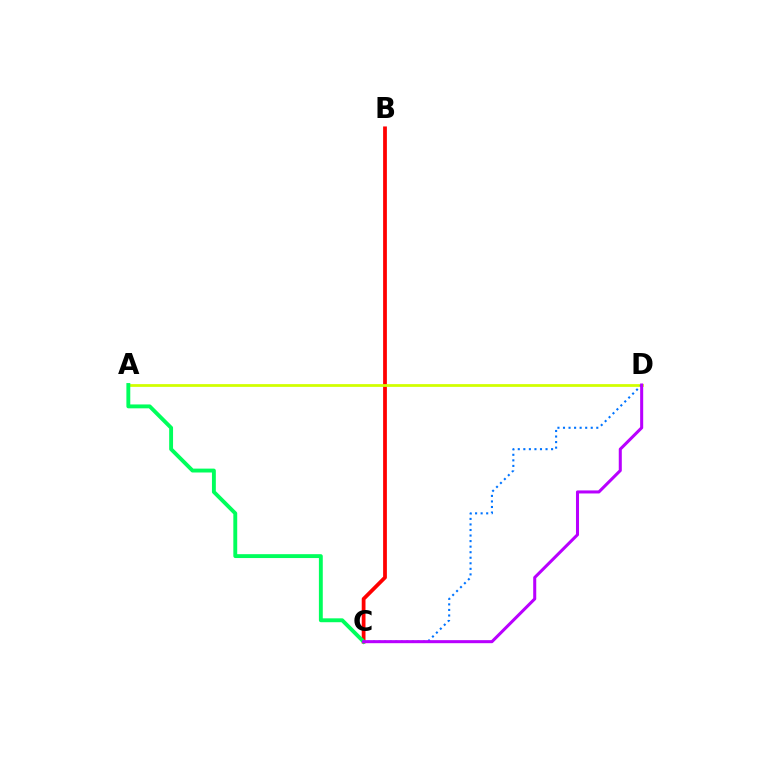{('B', 'C'): [{'color': '#ff0000', 'line_style': 'solid', 'thickness': 2.71}], ('A', 'D'): [{'color': '#d1ff00', 'line_style': 'solid', 'thickness': 1.98}], ('A', 'C'): [{'color': '#00ff5c', 'line_style': 'solid', 'thickness': 2.79}], ('C', 'D'): [{'color': '#0074ff', 'line_style': 'dotted', 'thickness': 1.51}, {'color': '#b900ff', 'line_style': 'solid', 'thickness': 2.19}]}